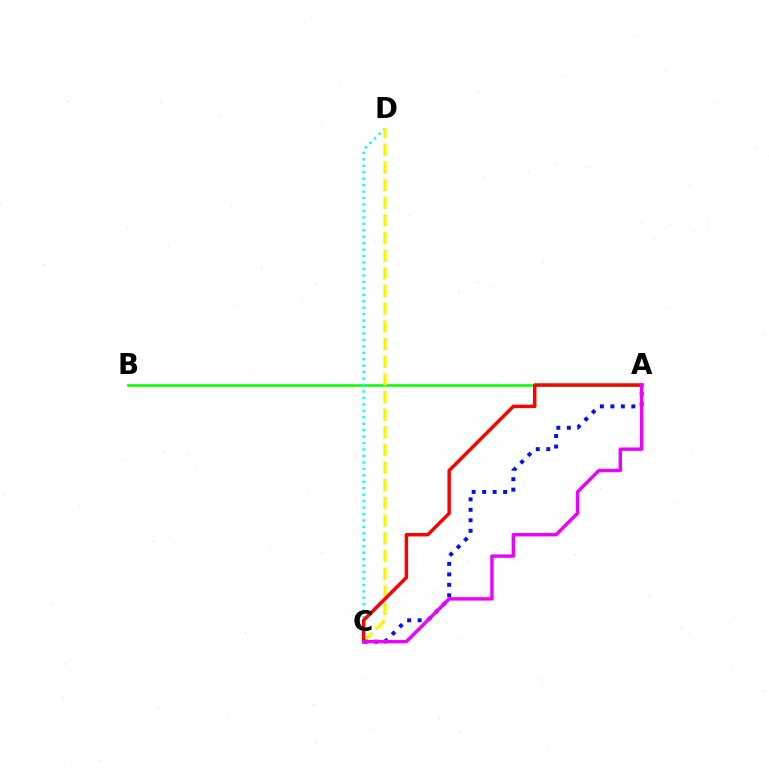{('A', 'B'): [{'color': '#08ff00', 'line_style': 'solid', 'thickness': 1.85}], ('C', 'D'): [{'color': '#00fff6', 'line_style': 'dotted', 'thickness': 1.75}, {'color': '#fcf500', 'line_style': 'dashed', 'thickness': 2.4}], ('A', 'C'): [{'color': '#ff0000', 'line_style': 'solid', 'thickness': 2.48}, {'color': '#0010ff', 'line_style': 'dotted', 'thickness': 2.85}, {'color': '#ee00ff', 'line_style': 'solid', 'thickness': 2.46}]}